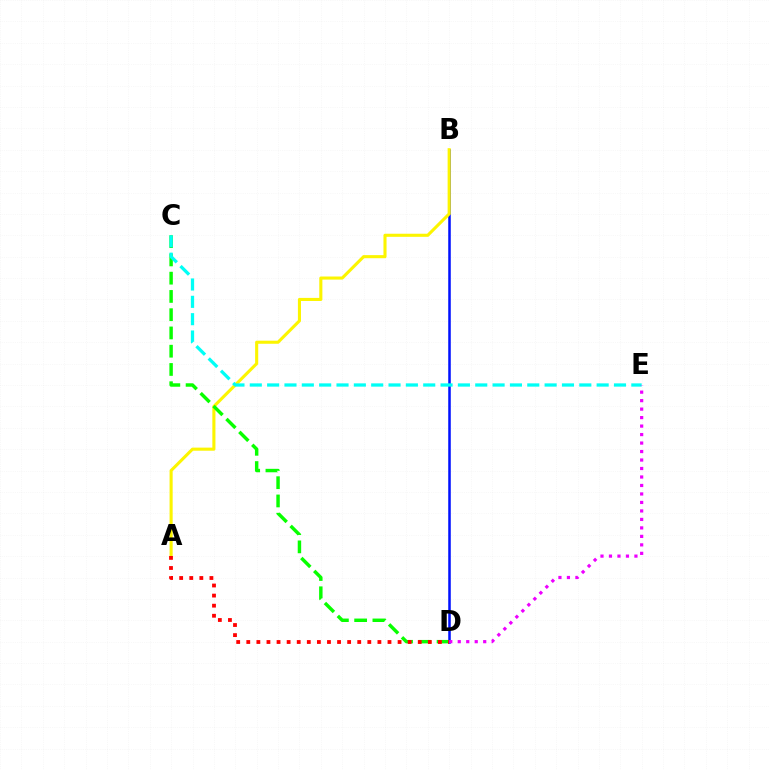{('B', 'D'): [{'color': '#0010ff', 'line_style': 'solid', 'thickness': 1.82}], ('A', 'B'): [{'color': '#fcf500', 'line_style': 'solid', 'thickness': 2.22}], ('C', 'D'): [{'color': '#08ff00', 'line_style': 'dashed', 'thickness': 2.48}], ('A', 'D'): [{'color': '#ff0000', 'line_style': 'dotted', 'thickness': 2.74}], ('C', 'E'): [{'color': '#00fff6', 'line_style': 'dashed', 'thickness': 2.36}], ('D', 'E'): [{'color': '#ee00ff', 'line_style': 'dotted', 'thickness': 2.31}]}